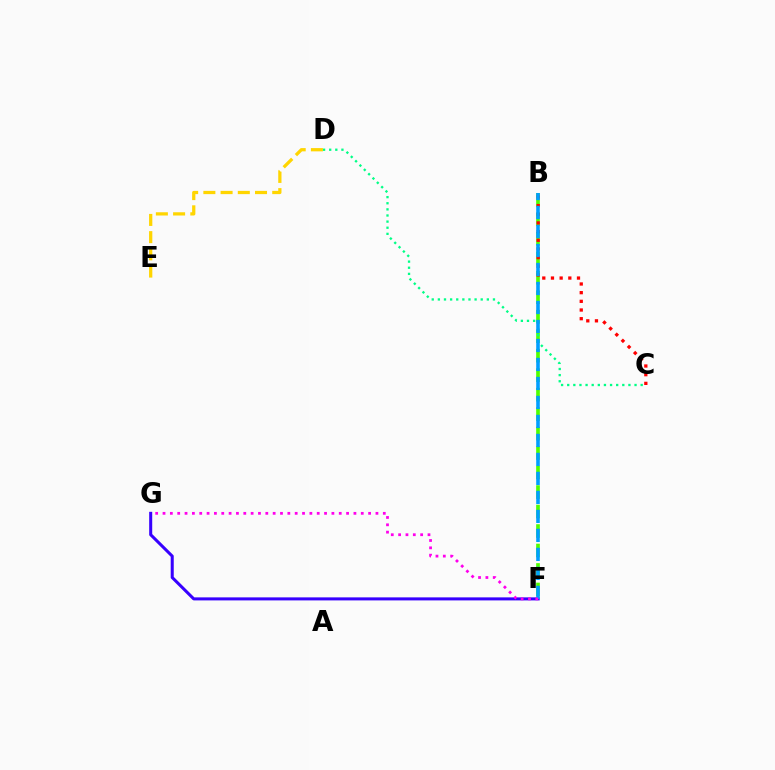{('B', 'F'): [{'color': '#4fff00', 'line_style': 'dashed', 'thickness': 2.65}, {'color': '#009eff', 'line_style': 'dashed', 'thickness': 2.58}], ('D', 'E'): [{'color': '#ffd500', 'line_style': 'dashed', 'thickness': 2.34}], ('F', 'G'): [{'color': '#3700ff', 'line_style': 'solid', 'thickness': 2.19}, {'color': '#ff00ed', 'line_style': 'dotted', 'thickness': 1.99}], ('B', 'C'): [{'color': '#ff0000', 'line_style': 'dotted', 'thickness': 2.36}], ('C', 'D'): [{'color': '#00ff86', 'line_style': 'dotted', 'thickness': 1.66}]}